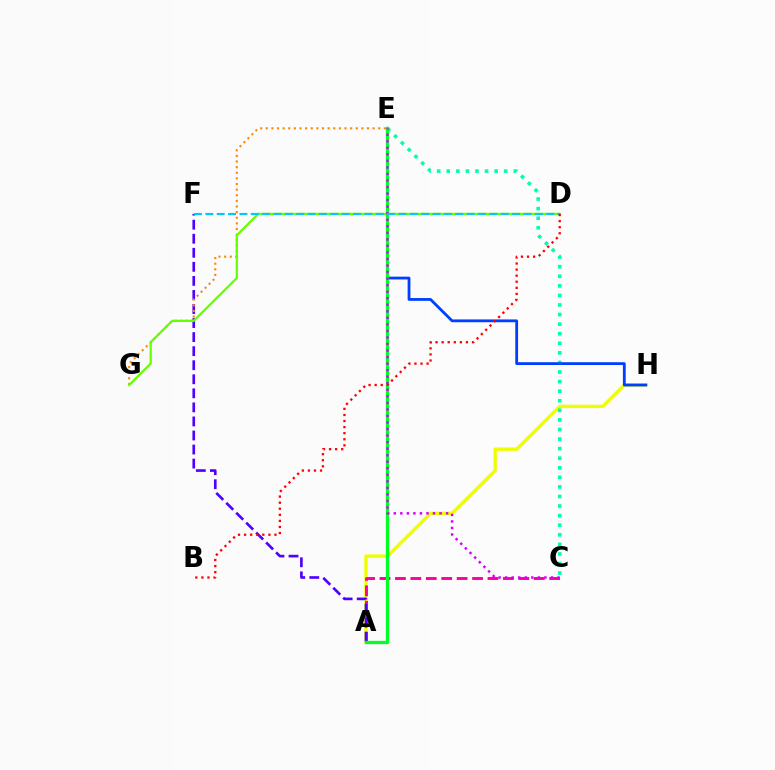{('A', 'H'): [{'color': '#eeff00', 'line_style': 'solid', 'thickness': 2.41}], ('C', 'E'): [{'color': '#00ffaf', 'line_style': 'dotted', 'thickness': 2.6}, {'color': '#d600ff', 'line_style': 'dotted', 'thickness': 1.78}], ('A', 'C'): [{'color': '#ff00a0', 'line_style': 'dashed', 'thickness': 2.1}], ('A', 'F'): [{'color': '#4f00ff', 'line_style': 'dashed', 'thickness': 1.91}], ('E', 'G'): [{'color': '#ff8800', 'line_style': 'dotted', 'thickness': 1.53}], ('E', 'H'): [{'color': '#003fff', 'line_style': 'solid', 'thickness': 2.01}], ('D', 'G'): [{'color': '#66ff00', 'line_style': 'solid', 'thickness': 1.62}], ('A', 'E'): [{'color': '#00ff27', 'line_style': 'solid', 'thickness': 2.38}], ('D', 'F'): [{'color': '#00c7ff', 'line_style': 'dashed', 'thickness': 1.54}], ('B', 'D'): [{'color': '#ff0000', 'line_style': 'dotted', 'thickness': 1.65}]}